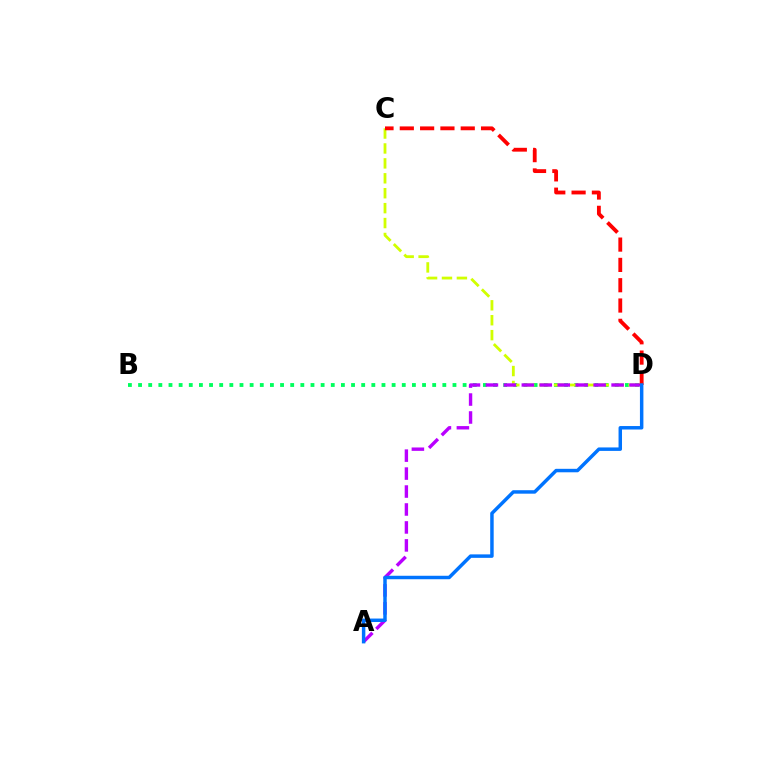{('B', 'D'): [{'color': '#00ff5c', 'line_style': 'dotted', 'thickness': 2.76}], ('C', 'D'): [{'color': '#d1ff00', 'line_style': 'dashed', 'thickness': 2.03}, {'color': '#ff0000', 'line_style': 'dashed', 'thickness': 2.76}], ('A', 'D'): [{'color': '#b900ff', 'line_style': 'dashed', 'thickness': 2.44}, {'color': '#0074ff', 'line_style': 'solid', 'thickness': 2.5}]}